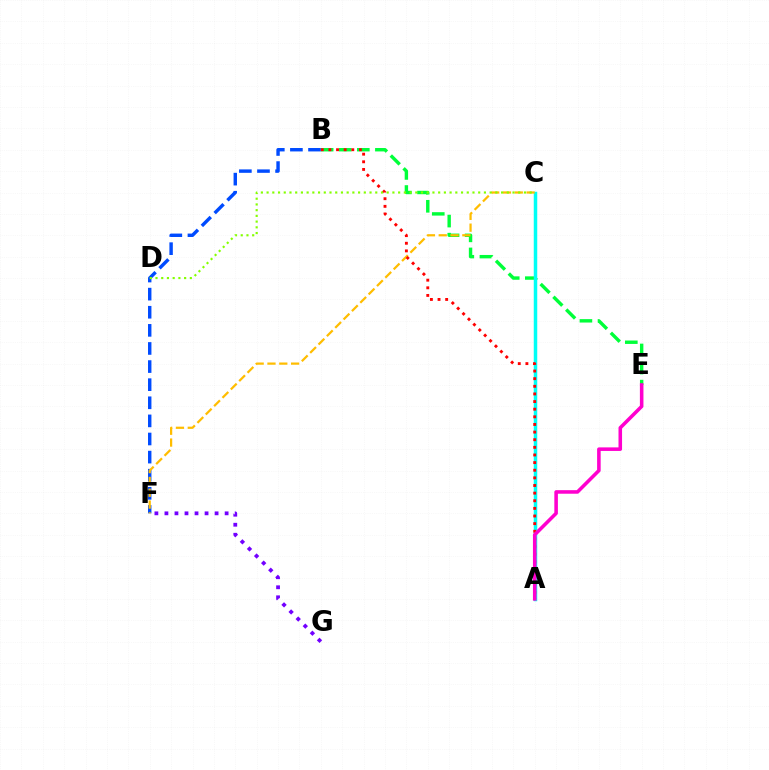{('B', 'E'): [{'color': '#00ff39', 'line_style': 'dashed', 'thickness': 2.46}], ('A', 'C'): [{'color': '#00fff6', 'line_style': 'solid', 'thickness': 2.51}], ('B', 'F'): [{'color': '#004bff', 'line_style': 'dashed', 'thickness': 2.46}], ('C', 'F'): [{'color': '#ffbd00', 'line_style': 'dashed', 'thickness': 1.6}], ('A', 'B'): [{'color': '#ff0000', 'line_style': 'dotted', 'thickness': 2.07}], ('C', 'D'): [{'color': '#84ff00', 'line_style': 'dotted', 'thickness': 1.55}], ('A', 'E'): [{'color': '#ff00cf', 'line_style': 'solid', 'thickness': 2.56}], ('F', 'G'): [{'color': '#7200ff', 'line_style': 'dotted', 'thickness': 2.73}]}